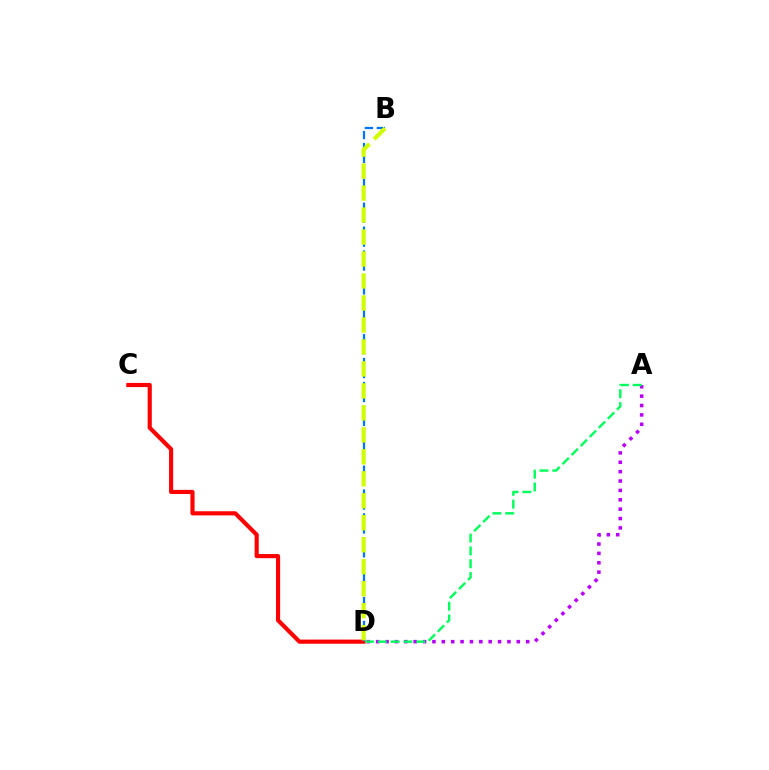{('C', 'D'): [{'color': '#ff0000', 'line_style': 'solid', 'thickness': 2.99}], ('A', 'D'): [{'color': '#b900ff', 'line_style': 'dotted', 'thickness': 2.55}, {'color': '#00ff5c', 'line_style': 'dashed', 'thickness': 1.74}], ('B', 'D'): [{'color': '#0074ff', 'line_style': 'dashed', 'thickness': 1.62}, {'color': '#d1ff00', 'line_style': 'dashed', 'thickness': 2.99}]}